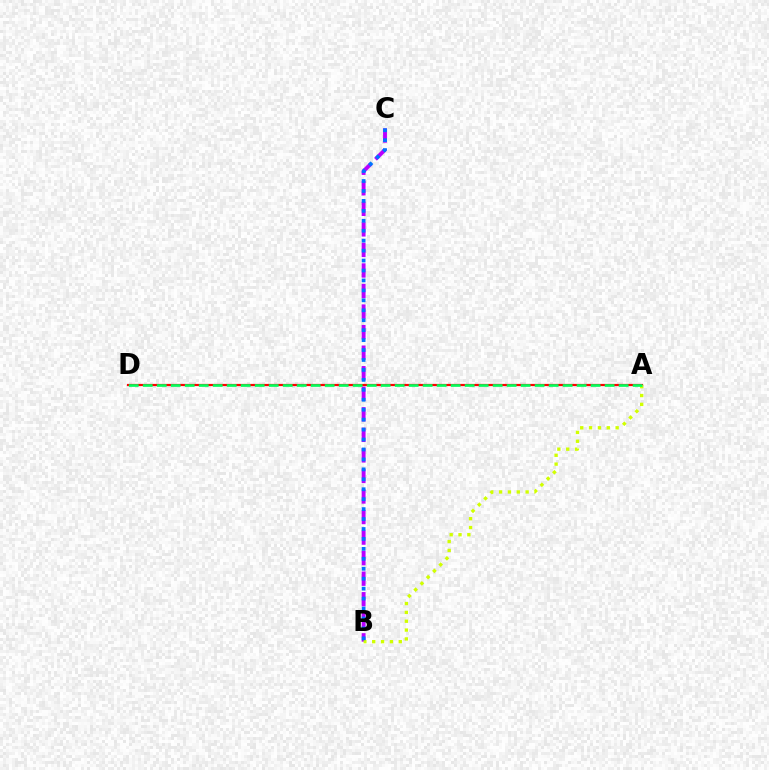{('B', 'C'): [{'color': '#b900ff', 'line_style': 'dashed', 'thickness': 2.79}, {'color': '#0074ff', 'line_style': 'dotted', 'thickness': 2.7}], ('A', 'D'): [{'color': '#ff0000', 'line_style': 'solid', 'thickness': 1.59}, {'color': '#00ff5c', 'line_style': 'dashed', 'thickness': 1.9}], ('A', 'B'): [{'color': '#d1ff00', 'line_style': 'dotted', 'thickness': 2.41}]}